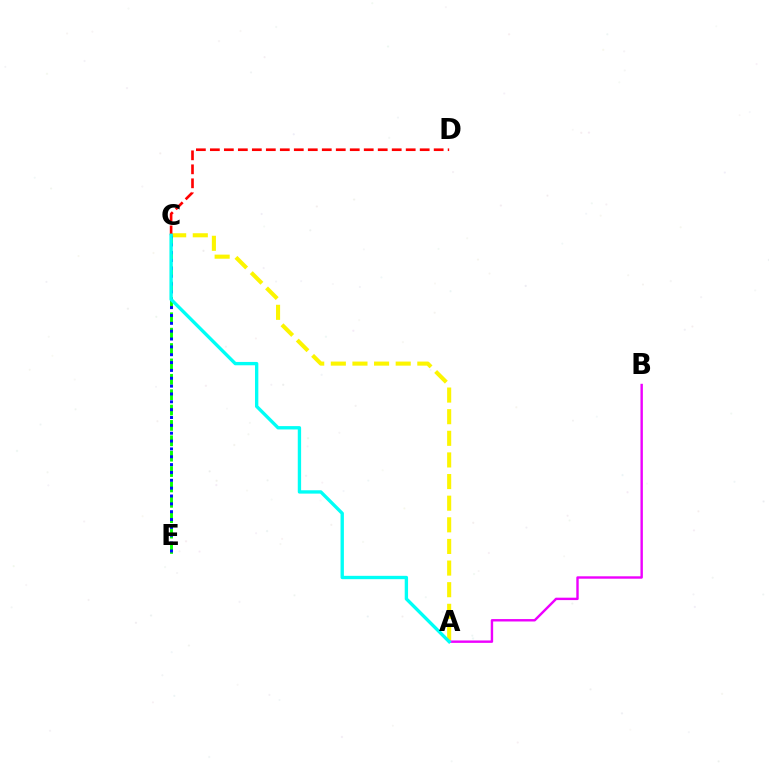{('C', 'E'): [{'color': '#08ff00', 'line_style': 'dashed', 'thickness': 2.09}, {'color': '#0010ff', 'line_style': 'dotted', 'thickness': 2.13}], ('A', 'C'): [{'color': '#fcf500', 'line_style': 'dashed', 'thickness': 2.94}, {'color': '#00fff6', 'line_style': 'solid', 'thickness': 2.41}], ('C', 'D'): [{'color': '#ff0000', 'line_style': 'dashed', 'thickness': 1.9}], ('A', 'B'): [{'color': '#ee00ff', 'line_style': 'solid', 'thickness': 1.73}]}